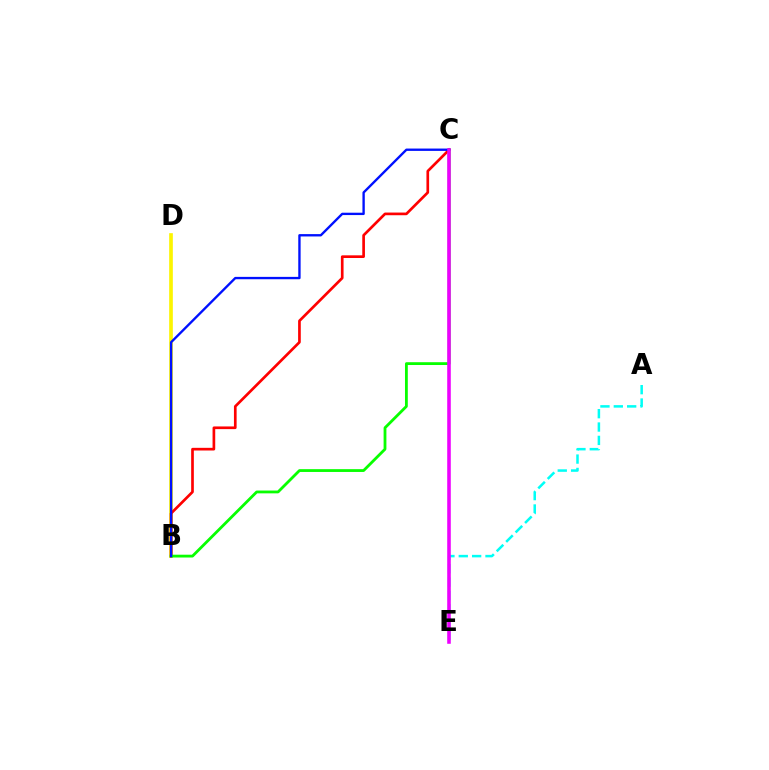{('A', 'E'): [{'color': '#00fff6', 'line_style': 'dashed', 'thickness': 1.81}], ('B', 'D'): [{'color': '#fcf500', 'line_style': 'solid', 'thickness': 2.64}], ('B', 'C'): [{'color': '#ff0000', 'line_style': 'solid', 'thickness': 1.93}, {'color': '#08ff00', 'line_style': 'solid', 'thickness': 2.02}, {'color': '#0010ff', 'line_style': 'solid', 'thickness': 1.7}], ('C', 'E'): [{'color': '#ee00ff', 'line_style': 'solid', 'thickness': 2.57}]}